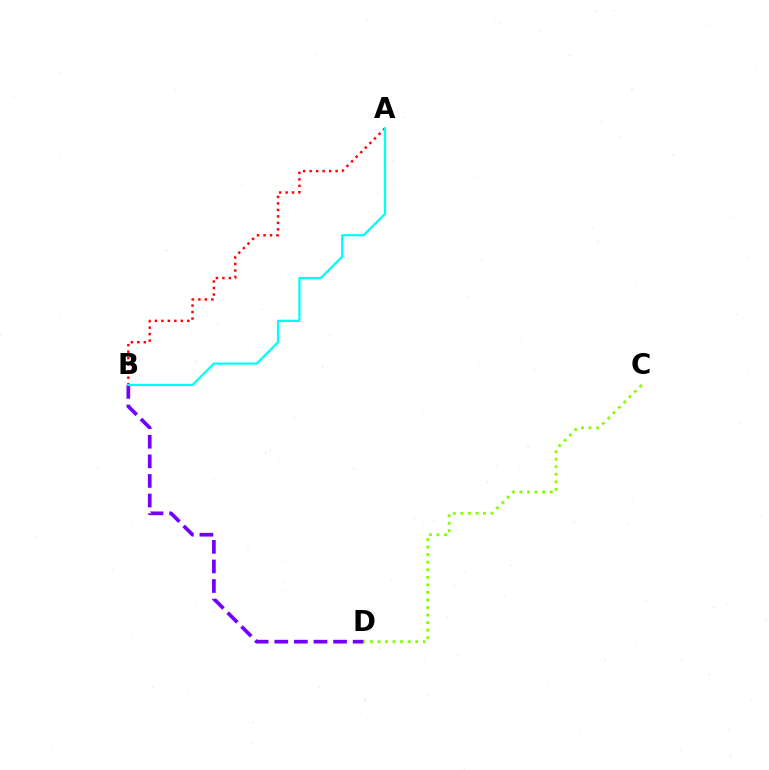{('B', 'D'): [{'color': '#7200ff', 'line_style': 'dashed', 'thickness': 2.66}], ('A', 'B'): [{'color': '#ff0000', 'line_style': 'dotted', 'thickness': 1.76}, {'color': '#00fff6', 'line_style': 'solid', 'thickness': 1.63}], ('C', 'D'): [{'color': '#84ff00', 'line_style': 'dotted', 'thickness': 2.05}]}